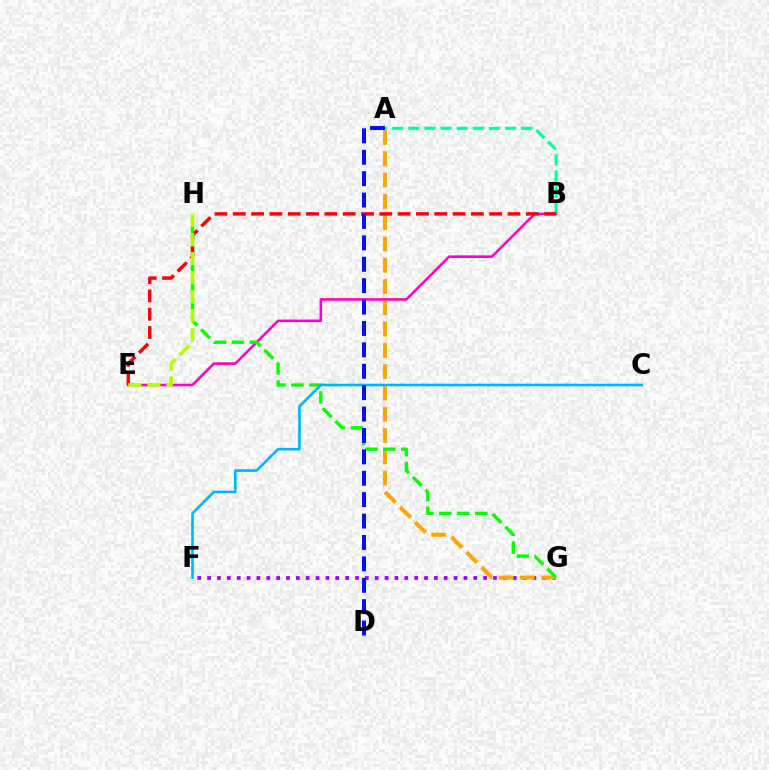{('F', 'G'): [{'color': '#9b00ff', 'line_style': 'dotted', 'thickness': 2.68}], ('B', 'E'): [{'color': '#ff00bd', 'line_style': 'solid', 'thickness': 1.86}, {'color': '#ff0000', 'line_style': 'dashed', 'thickness': 2.49}], ('A', 'G'): [{'color': '#ffa500', 'line_style': 'dashed', 'thickness': 2.89}], ('A', 'B'): [{'color': '#00ff9d', 'line_style': 'dashed', 'thickness': 2.19}], ('G', 'H'): [{'color': '#08ff00', 'line_style': 'dashed', 'thickness': 2.44}], ('C', 'F'): [{'color': '#00b5ff', 'line_style': 'solid', 'thickness': 1.9}], ('E', 'H'): [{'color': '#b3ff00', 'line_style': 'dashed', 'thickness': 2.59}], ('A', 'D'): [{'color': '#0010ff', 'line_style': 'dashed', 'thickness': 2.91}]}